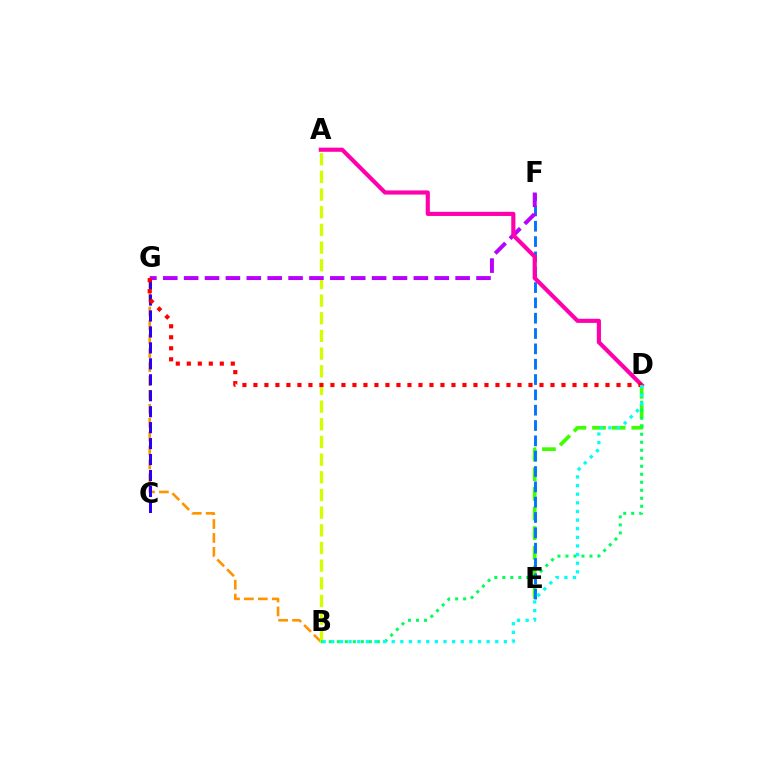{('D', 'E'): [{'color': '#3dff00', 'line_style': 'dashed', 'thickness': 2.67}], ('E', 'F'): [{'color': '#0074ff', 'line_style': 'dashed', 'thickness': 2.08}], ('B', 'G'): [{'color': '#ff9400', 'line_style': 'dashed', 'thickness': 1.89}], ('C', 'G'): [{'color': '#2500ff', 'line_style': 'dashed', 'thickness': 2.17}], ('A', 'B'): [{'color': '#d1ff00', 'line_style': 'dashed', 'thickness': 2.4}], ('F', 'G'): [{'color': '#b900ff', 'line_style': 'dashed', 'thickness': 2.84}], ('B', 'D'): [{'color': '#00ff5c', 'line_style': 'dotted', 'thickness': 2.17}, {'color': '#00fff6', 'line_style': 'dotted', 'thickness': 2.34}], ('A', 'D'): [{'color': '#ff00ac', 'line_style': 'solid', 'thickness': 2.98}], ('D', 'G'): [{'color': '#ff0000', 'line_style': 'dotted', 'thickness': 2.99}]}